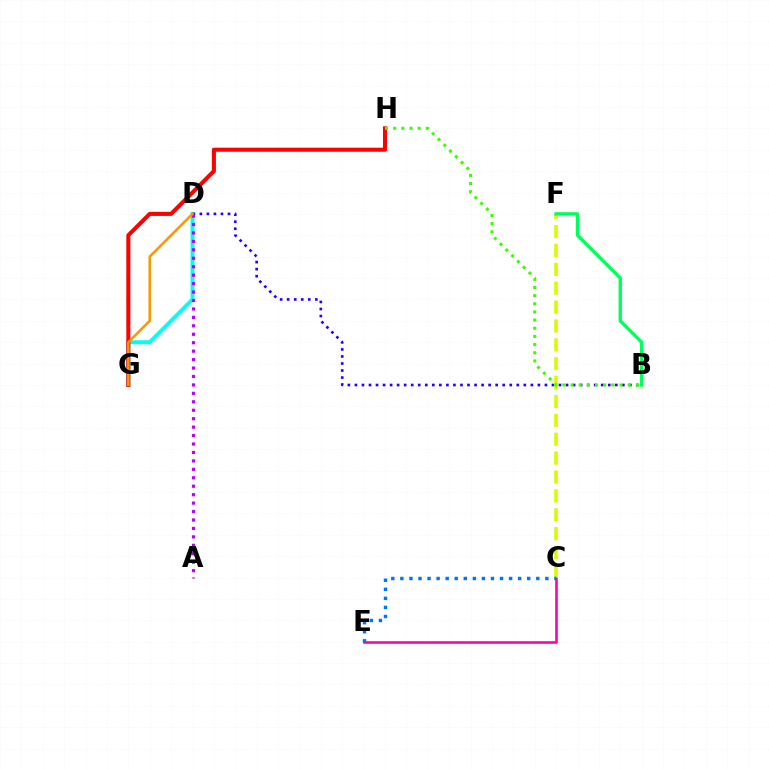{('D', 'G'): [{'color': '#00fff6', 'line_style': 'solid', 'thickness': 2.85}, {'color': '#ff9400', 'line_style': 'solid', 'thickness': 1.81}], ('B', 'D'): [{'color': '#2500ff', 'line_style': 'dotted', 'thickness': 1.91}], ('C', 'E'): [{'color': '#ff00ac', 'line_style': 'solid', 'thickness': 1.87}, {'color': '#0074ff', 'line_style': 'dotted', 'thickness': 2.46}], ('C', 'F'): [{'color': '#d1ff00', 'line_style': 'dashed', 'thickness': 2.57}], ('G', 'H'): [{'color': '#ff0000', 'line_style': 'solid', 'thickness': 2.93}], ('B', 'F'): [{'color': '#00ff5c', 'line_style': 'solid', 'thickness': 2.42}], ('A', 'D'): [{'color': '#b900ff', 'line_style': 'dotted', 'thickness': 2.29}], ('B', 'H'): [{'color': '#3dff00', 'line_style': 'dotted', 'thickness': 2.22}]}